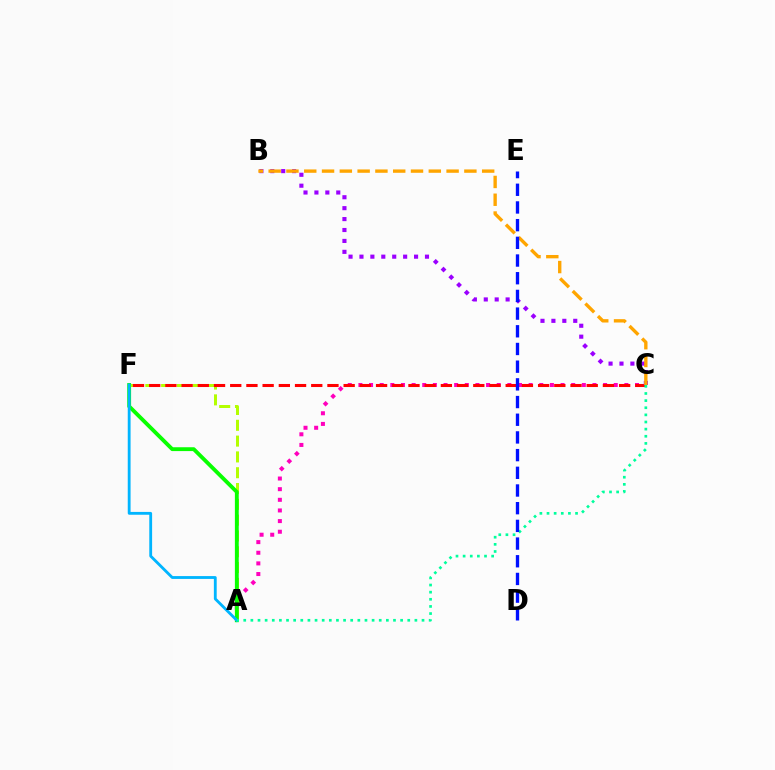{('A', 'C'): [{'color': '#ff00bd', 'line_style': 'dotted', 'thickness': 2.89}, {'color': '#00ff9d', 'line_style': 'dotted', 'thickness': 1.94}], ('A', 'F'): [{'color': '#b3ff00', 'line_style': 'dashed', 'thickness': 2.15}, {'color': '#08ff00', 'line_style': 'solid', 'thickness': 2.77}, {'color': '#00b5ff', 'line_style': 'solid', 'thickness': 2.04}], ('C', 'F'): [{'color': '#ff0000', 'line_style': 'dashed', 'thickness': 2.2}], ('B', 'C'): [{'color': '#9b00ff', 'line_style': 'dotted', 'thickness': 2.97}, {'color': '#ffa500', 'line_style': 'dashed', 'thickness': 2.42}], ('D', 'E'): [{'color': '#0010ff', 'line_style': 'dashed', 'thickness': 2.4}]}